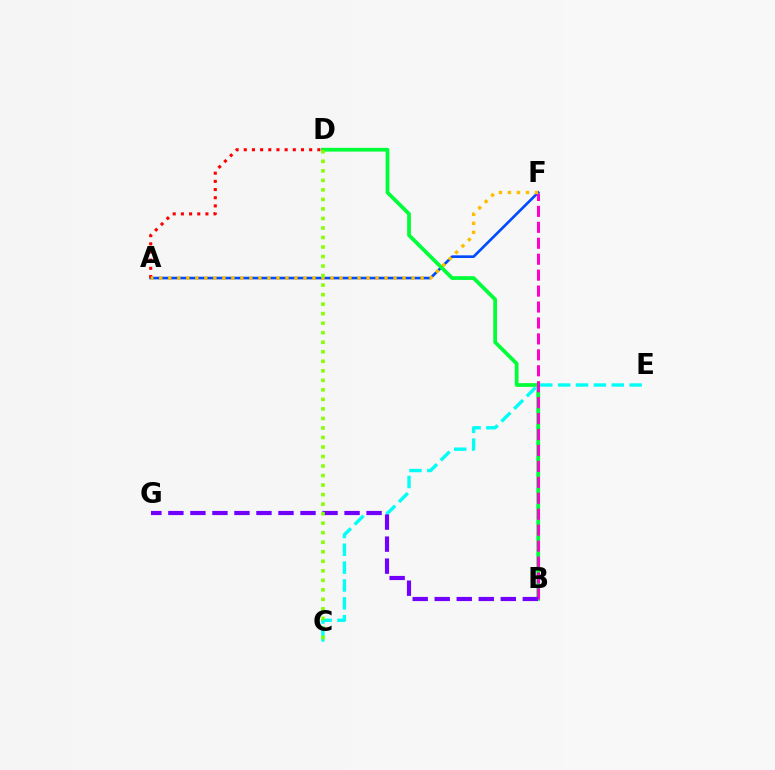{('A', 'F'): [{'color': '#004bff', 'line_style': 'solid', 'thickness': 1.91}, {'color': '#ffbd00', 'line_style': 'dotted', 'thickness': 2.45}], ('B', 'D'): [{'color': '#00ff39', 'line_style': 'solid', 'thickness': 2.7}], ('A', 'D'): [{'color': '#ff0000', 'line_style': 'dotted', 'thickness': 2.22}], ('B', 'F'): [{'color': '#ff00cf', 'line_style': 'dashed', 'thickness': 2.17}], ('C', 'E'): [{'color': '#00fff6', 'line_style': 'dashed', 'thickness': 2.43}], ('B', 'G'): [{'color': '#7200ff', 'line_style': 'dashed', 'thickness': 2.99}], ('C', 'D'): [{'color': '#84ff00', 'line_style': 'dotted', 'thickness': 2.59}]}